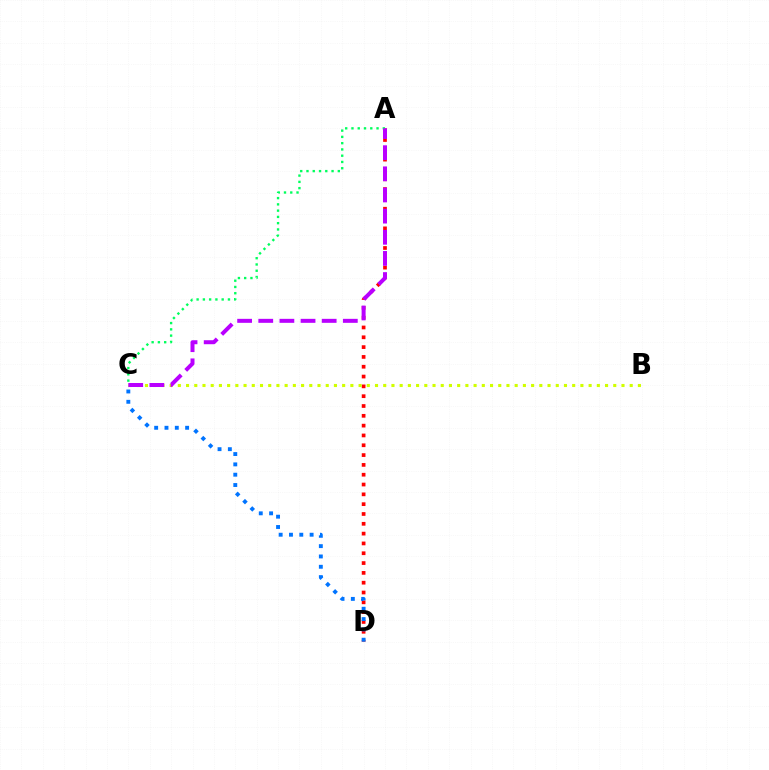{('A', 'D'): [{'color': '#ff0000', 'line_style': 'dotted', 'thickness': 2.67}], ('A', 'C'): [{'color': '#00ff5c', 'line_style': 'dotted', 'thickness': 1.7}, {'color': '#b900ff', 'line_style': 'dashed', 'thickness': 2.87}], ('C', 'D'): [{'color': '#0074ff', 'line_style': 'dotted', 'thickness': 2.8}], ('B', 'C'): [{'color': '#d1ff00', 'line_style': 'dotted', 'thickness': 2.23}]}